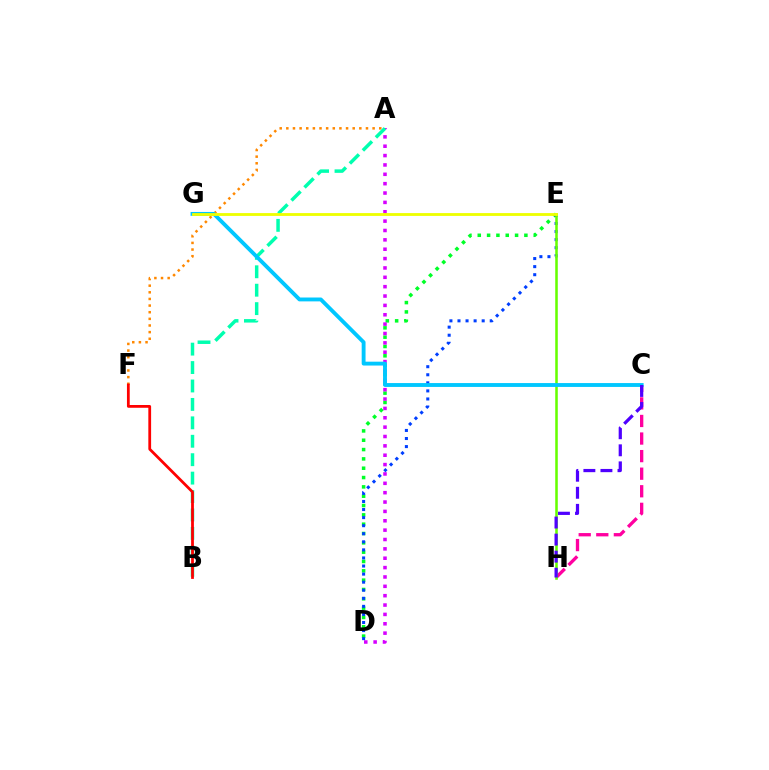{('D', 'E'): [{'color': '#00ff27', 'line_style': 'dotted', 'thickness': 2.53}, {'color': '#003fff', 'line_style': 'dotted', 'thickness': 2.19}], ('C', 'H'): [{'color': '#ff00a0', 'line_style': 'dashed', 'thickness': 2.39}, {'color': '#4f00ff', 'line_style': 'dashed', 'thickness': 2.32}], ('A', 'D'): [{'color': '#d600ff', 'line_style': 'dotted', 'thickness': 2.54}], ('E', 'H'): [{'color': '#66ff00', 'line_style': 'solid', 'thickness': 1.84}], ('A', 'F'): [{'color': '#ff8800', 'line_style': 'dotted', 'thickness': 1.8}], ('A', 'B'): [{'color': '#00ffaf', 'line_style': 'dashed', 'thickness': 2.5}], ('C', 'G'): [{'color': '#00c7ff', 'line_style': 'solid', 'thickness': 2.78}], ('B', 'F'): [{'color': '#ff0000', 'line_style': 'solid', 'thickness': 2.0}], ('E', 'G'): [{'color': '#eeff00', 'line_style': 'solid', 'thickness': 2.04}]}